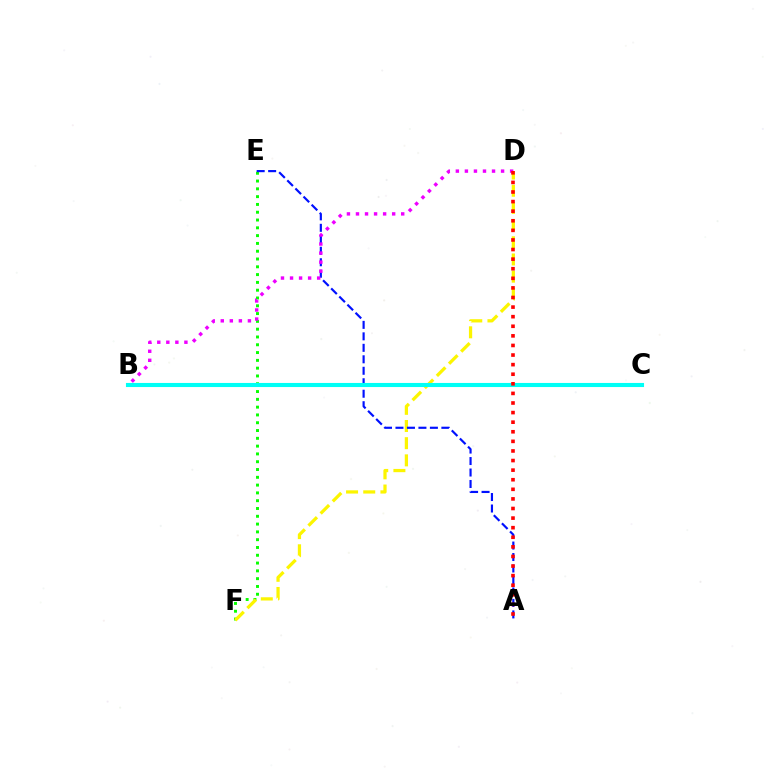{('E', 'F'): [{'color': '#08ff00', 'line_style': 'dotted', 'thickness': 2.12}], ('D', 'F'): [{'color': '#fcf500', 'line_style': 'dashed', 'thickness': 2.33}], ('A', 'E'): [{'color': '#0010ff', 'line_style': 'dashed', 'thickness': 1.56}], ('B', 'D'): [{'color': '#ee00ff', 'line_style': 'dotted', 'thickness': 2.46}], ('B', 'C'): [{'color': '#00fff6', 'line_style': 'solid', 'thickness': 2.95}], ('A', 'D'): [{'color': '#ff0000', 'line_style': 'dotted', 'thickness': 2.61}]}